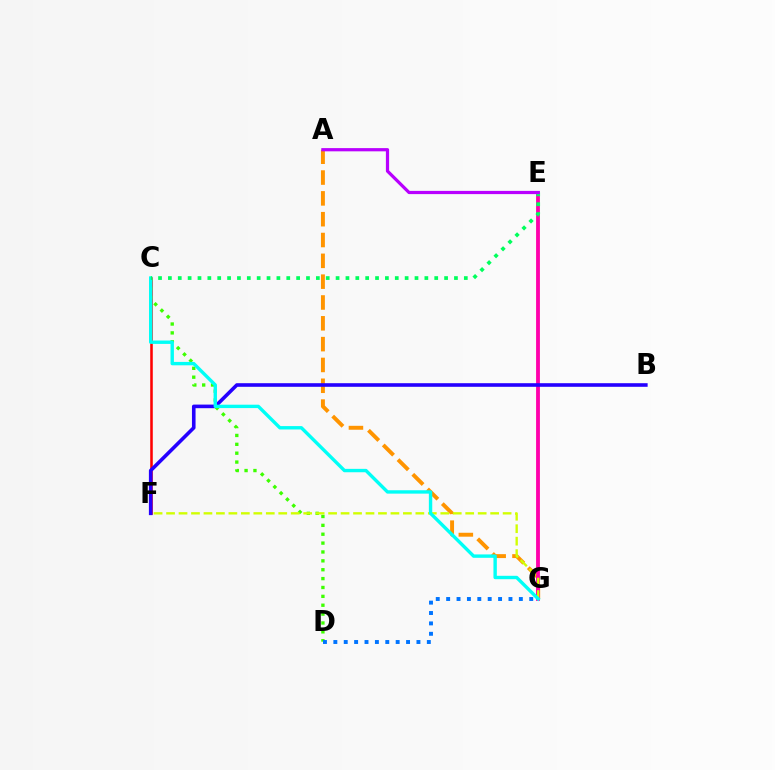{('A', 'G'): [{'color': '#ff9400', 'line_style': 'dashed', 'thickness': 2.83}], ('E', 'G'): [{'color': '#ff00ac', 'line_style': 'solid', 'thickness': 2.76}], ('C', 'F'): [{'color': '#ff0000', 'line_style': 'solid', 'thickness': 1.84}], ('B', 'F'): [{'color': '#2500ff', 'line_style': 'solid', 'thickness': 2.59}], ('C', 'D'): [{'color': '#3dff00', 'line_style': 'dotted', 'thickness': 2.41}], ('F', 'G'): [{'color': '#d1ff00', 'line_style': 'dashed', 'thickness': 1.69}], ('D', 'G'): [{'color': '#0074ff', 'line_style': 'dotted', 'thickness': 2.82}], ('C', 'G'): [{'color': '#00fff6', 'line_style': 'solid', 'thickness': 2.44}], ('C', 'E'): [{'color': '#00ff5c', 'line_style': 'dotted', 'thickness': 2.68}], ('A', 'E'): [{'color': '#b900ff', 'line_style': 'solid', 'thickness': 2.32}]}